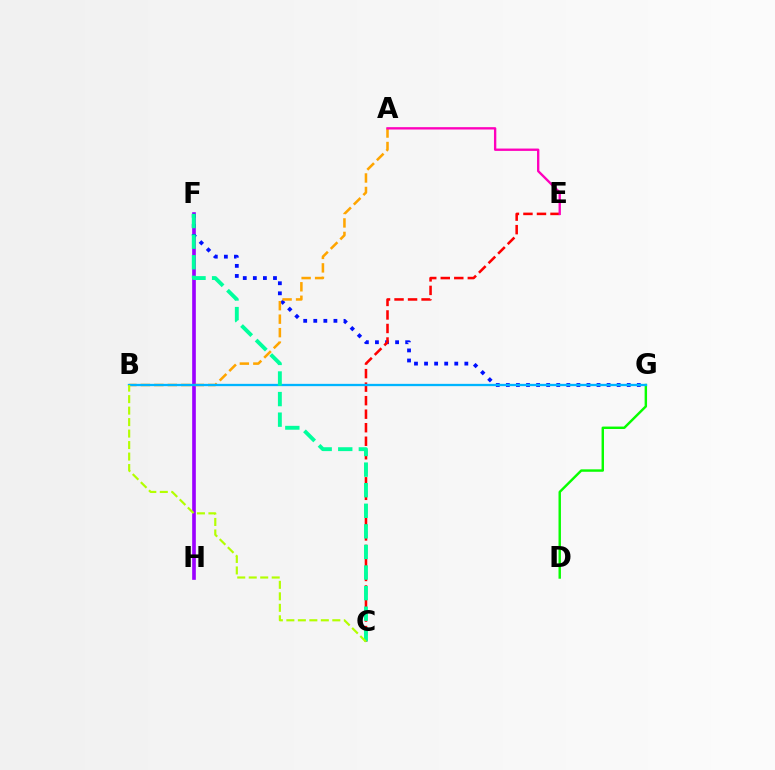{('F', 'H'): [{'color': '#9b00ff', 'line_style': 'solid', 'thickness': 2.63}], ('F', 'G'): [{'color': '#0010ff', 'line_style': 'dotted', 'thickness': 2.74}], ('C', 'E'): [{'color': '#ff0000', 'line_style': 'dashed', 'thickness': 1.84}], ('D', 'G'): [{'color': '#08ff00', 'line_style': 'solid', 'thickness': 1.75}], ('A', 'B'): [{'color': '#ffa500', 'line_style': 'dashed', 'thickness': 1.83}], ('A', 'E'): [{'color': '#ff00bd', 'line_style': 'solid', 'thickness': 1.69}], ('B', 'G'): [{'color': '#00b5ff', 'line_style': 'solid', 'thickness': 1.65}], ('C', 'F'): [{'color': '#00ff9d', 'line_style': 'dashed', 'thickness': 2.8}], ('B', 'C'): [{'color': '#b3ff00', 'line_style': 'dashed', 'thickness': 1.56}]}